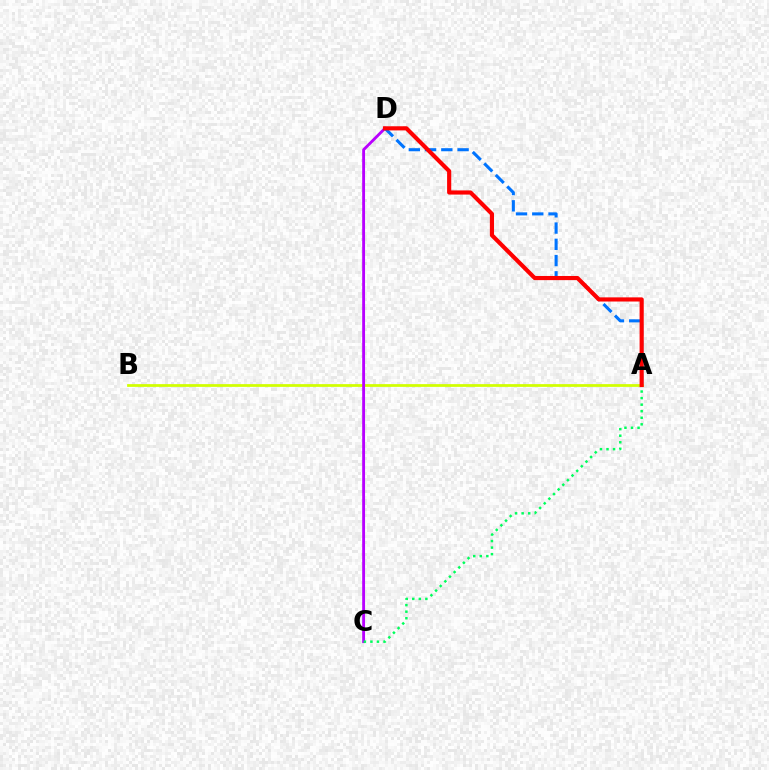{('A', 'D'): [{'color': '#0074ff', 'line_style': 'dashed', 'thickness': 2.21}, {'color': '#ff0000', 'line_style': 'solid', 'thickness': 2.99}], ('A', 'B'): [{'color': '#d1ff00', 'line_style': 'solid', 'thickness': 1.98}], ('C', 'D'): [{'color': '#b900ff', 'line_style': 'solid', 'thickness': 2.06}], ('A', 'C'): [{'color': '#00ff5c', 'line_style': 'dotted', 'thickness': 1.78}]}